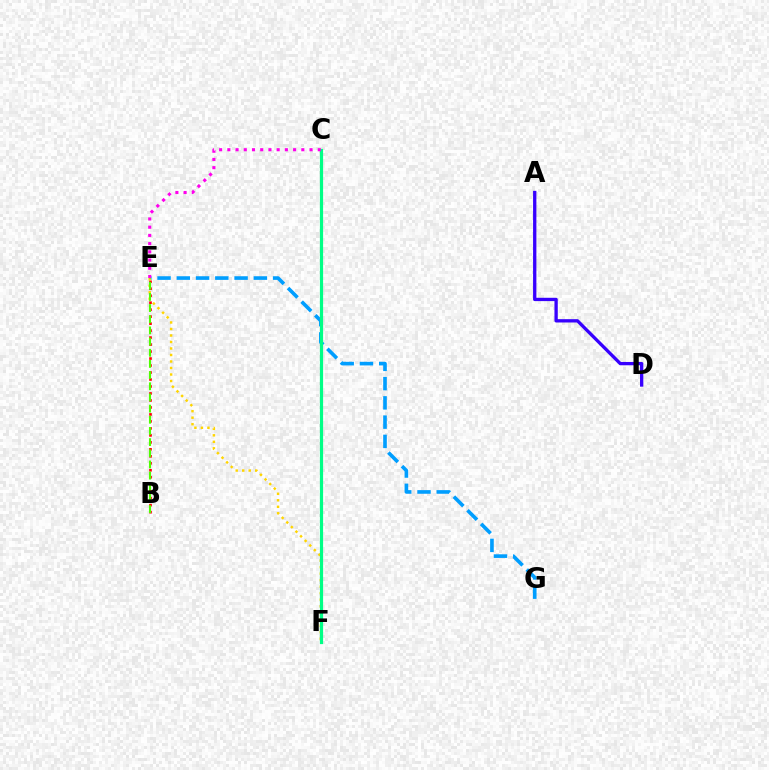{('E', 'G'): [{'color': '#009eff', 'line_style': 'dashed', 'thickness': 2.62}], ('B', 'E'): [{'color': '#ff0000', 'line_style': 'dotted', 'thickness': 1.9}, {'color': '#4fff00', 'line_style': 'dashed', 'thickness': 1.52}], ('E', 'F'): [{'color': '#ffd500', 'line_style': 'dotted', 'thickness': 1.77}], ('A', 'D'): [{'color': '#3700ff', 'line_style': 'solid', 'thickness': 2.38}], ('C', 'F'): [{'color': '#00ff86', 'line_style': 'solid', 'thickness': 2.31}], ('C', 'E'): [{'color': '#ff00ed', 'line_style': 'dotted', 'thickness': 2.23}]}